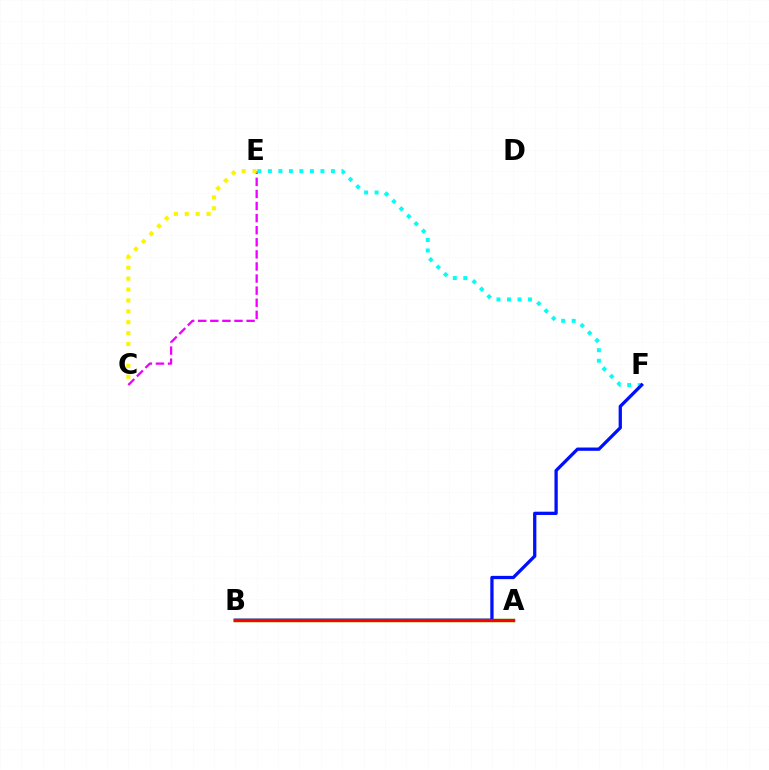{('C', 'E'): [{'color': '#ee00ff', 'line_style': 'dashed', 'thickness': 1.64}, {'color': '#fcf500', 'line_style': 'dotted', 'thickness': 2.96}], ('A', 'B'): [{'color': '#08ff00', 'line_style': 'solid', 'thickness': 2.48}, {'color': '#ff0000', 'line_style': 'solid', 'thickness': 2.35}], ('E', 'F'): [{'color': '#00fff6', 'line_style': 'dotted', 'thickness': 2.86}], ('B', 'F'): [{'color': '#0010ff', 'line_style': 'solid', 'thickness': 2.36}]}